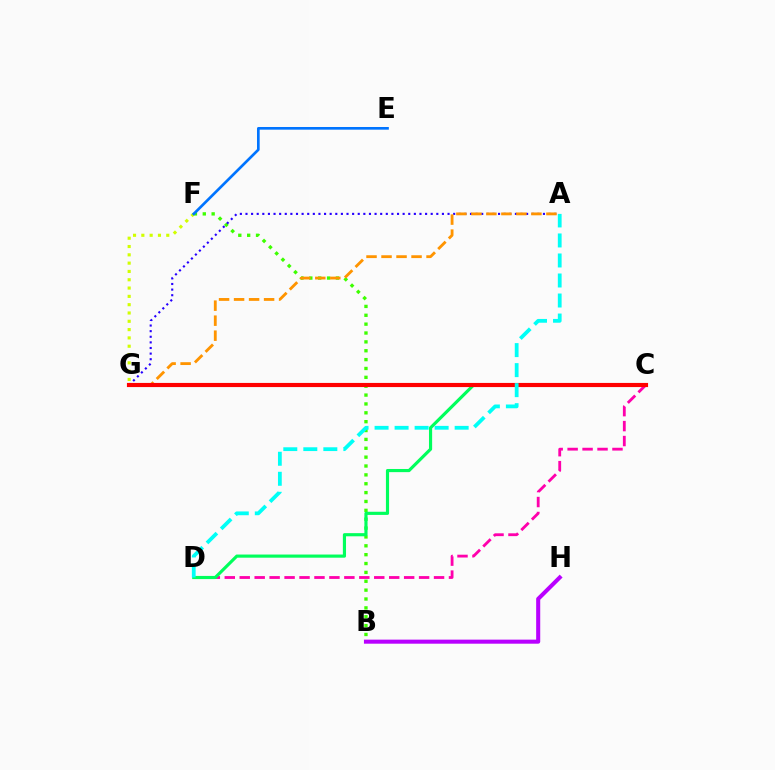{('B', 'F'): [{'color': '#3dff00', 'line_style': 'dotted', 'thickness': 2.41}], ('C', 'D'): [{'color': '#ff00ac', 'line_style': 'dashed', 'thickness': 2.03}, {'color': '#00ff5c', 'line_style': 'solid', 'thickness': 2.27}], ('F', 'G'): [{'color': '#d1ff00', 'line_style': 'dotted', 'thickness': 2.26}], ('E', 'F'): [{'color': '#0074ff', 'line_style': 'solid', 'thickness': 1.92}], ('A', 'G'): [{'color': '#2500ff', 'line_style': 'dotted', 'thickness': 1.53}, {'color': '#ff9400', 'line_style': 'dashed', 'thickness': 2.04}], ('B', 'H'): [{'color': '#b900ff', 'line_style': 'solid', 'thickness': 2.92}], ('C', 'G'): [{'color': '#ff0000', 'line_style': 'solid', 'thickness': 2.98}], ('A', 'D'): [{'color': '#00fff6', 'line_style': 'dashed', 'thickness': 2.72}]}